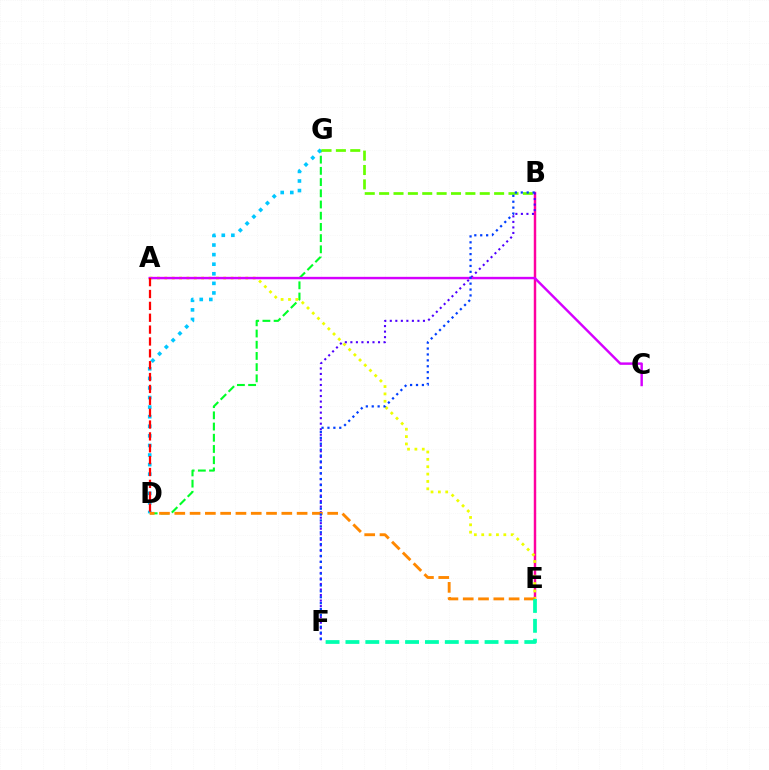{('B', 'E'): [{'color': '#ff00a0', 'line_style': 'solid', 'thickness': 1.77}], ('D', 'G'): [{'color': '#00ff27', 'line_style': 'dashed', 'thickness': 1.52}, {'color': '#00c7ff', 'line_style': 'dotted', 'thickness': 2.6}], ('B', 'G'): [{'color': '#66ff00', 'line_style': 'dashed', 'thickness': 1.95}], ('A', 'E'): [{'color': '#eeff00', 'line_style': 'dotted', 'thickness': 2.0}], ('B', 'F'): [{'color': '#4f00ff', 'line_style': 'dotted', 'thickness': 1.5}, {'color': '#003fff', 'line_style': 'dotted', 'thickness': 1.6}], ('D', 'E'): [{'color': '#ff8800', 'line_style': 'dashed', 'thickness': 2.08}], ('A', 'C'): [{'color': '#d600ff', 'line_style': 'solid', 'thickness': 1.76}], ('E', 'F'): [{'color': '#00ffaf', 'line_style': 'dashed', 'thickness': 2.7}], ('A', 'D'): [{'color': '#ff0000', 'line_style': 'dashed', 'thickness': 1.61}]}